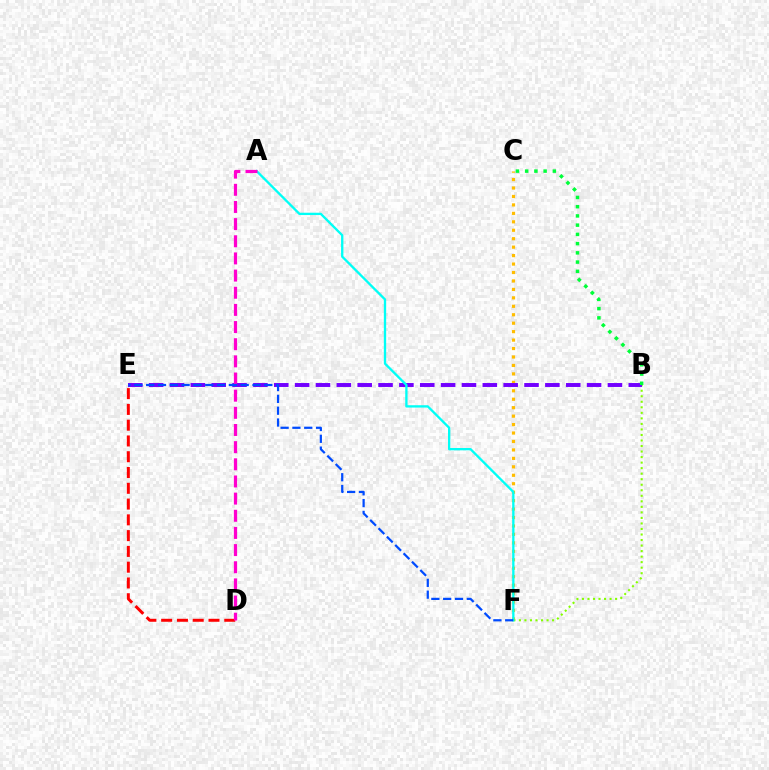{('C', 'F'): [{'color': '#ffbd00', 'line_style': 'dotted', 'thickness': 2.3}], ('B', 'F'): [{'color': '#84ff00', 'line_style': 'dotted', 'thickness': 1.5}], ('B', 'E'): [{'color': '#7200ff', 'line_style': 'dashed', 'thickness': 2.83}], ('A', 'F'): [{'color': '#00fff6', 'line_style': 'solid', 'thickness': 1.67}], ('B', 'C'): [{'color': '#00ff39', 'line_style': 'dotted', 'thickness': 2.51}], ('D', 'E'): [{'color': '#ff0000', 'line_style': 'dashed', 'thickness': 2.14}], ('A', 'D'): [{'color': '#ff00cf', 'line_style': 'dashed', 'thickness': 2.33}], ('E', 'F'): [{'color': '#004bff', 'line_style': 'dashed', 'thickness': 1.61}]}